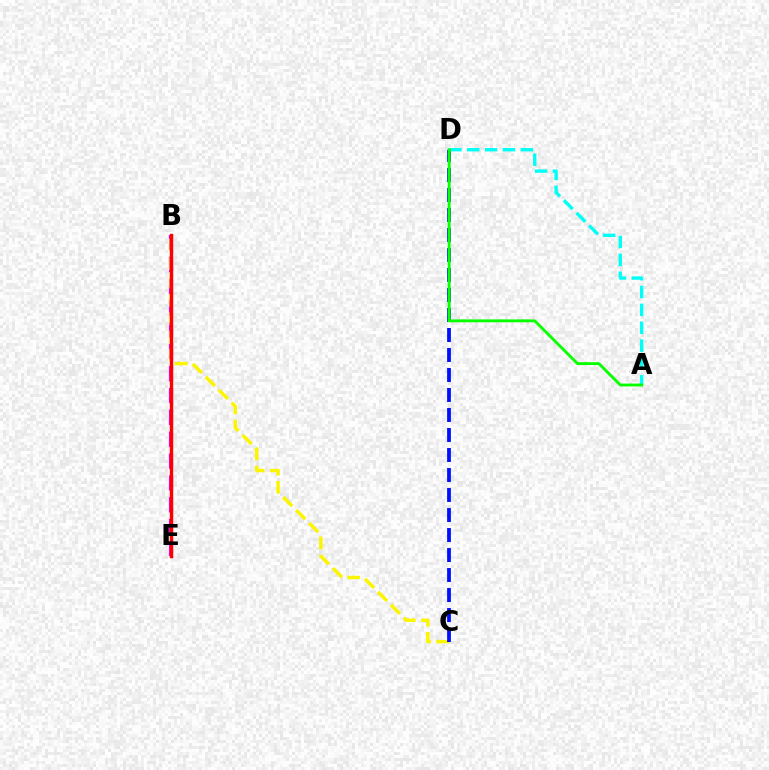{('B', 'E'): [{'color': '#ee00ff', 'line_style': 'dashed', 'thickness': 2.97}, {'color': '#ff0000', 'line_style': 'solid', 'thickness': 2.44}], ('B', 'C'): [{'color': '#fcf500', 'line_style': 'dashed', 'thickness': 2.49}], ('C', 'D'): [{'color': '#0010ff', 'line_style': 'dashed', 'thickness': 2.72}], ('A', 'D'): [{'color': '#00fff6', 'line_style': 'dashed', 'thickness': 2.43}, {'color': '#08ff00', 'line_style': 'solid', 'thickness': 2.07}]}